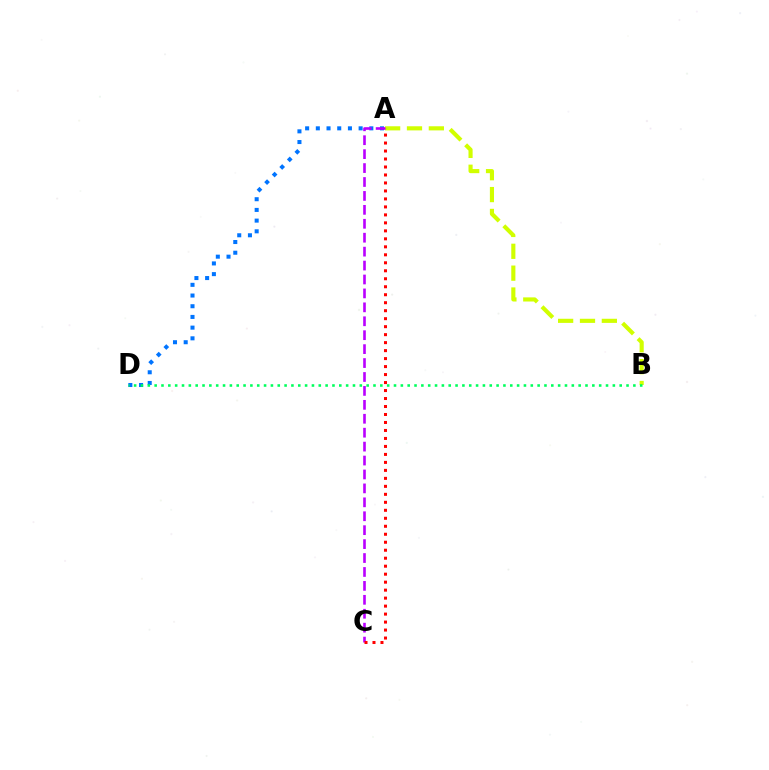{('A', 'D'): [{'color': '#0074ff', 'line_style': 'dotted', 'thickness': 2.91}], ('A', 'B'): [{'color': '#d1ff00', 'line_style': 'dashed', 'thickness': 2.97}], ('A', 'C'): [{'color': '#b900ff', 'line_style': 'dashed', 'thickness': 1.89}, {'color': '#ff0000', 'line_style': 'dotted', 'thickness': 2.17}], ('B', 'D'): [{'color': '#00ff5c', 'line_style': 'dotted', 'thickness': 1.86}]}